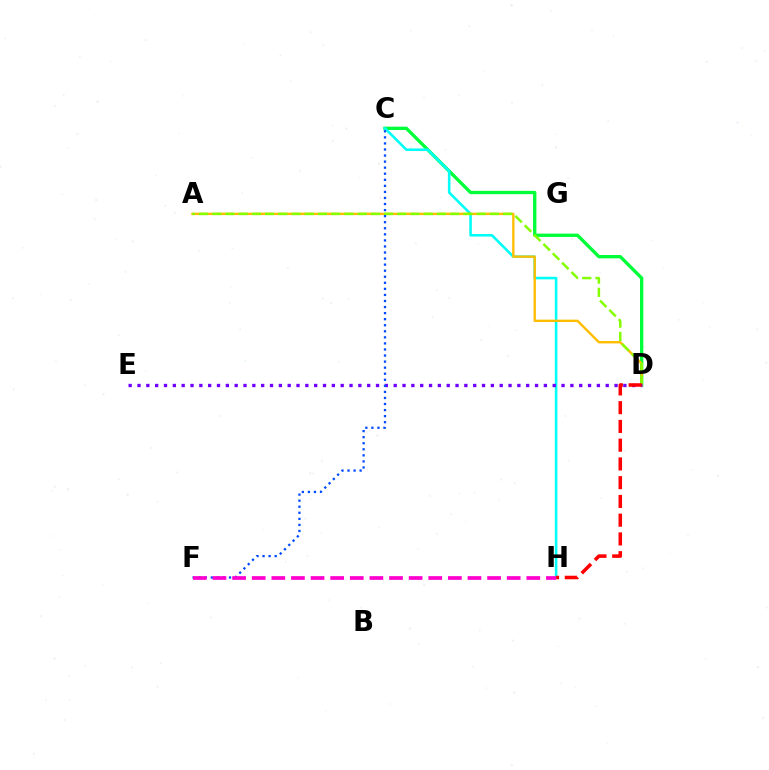{('C', 'D'): [{'color': '#00ff39', 'line_style': 'solid', 'thickness': 2.4}], ('C', 'H'): [{'color': '#00fff6', 'line_style': 'solid', 'thickness': 1.85}], ('A', 'D'): [{'color': '#ffbd00', 'line_style': 'solid', 'thickness': 1.7}, {'color': '#84ff00', 'line_style': 'dashed', 'thickness': 1.8}], ('D', 'E'): [{'color': '#7200ff', 'line_style': 'dotted', 'thickness': 2.4}], ('D', 'H'): [{'color': '#ff0000', 'line_style': 'dashed', 'thickness': 2.55}], ('C', 'F'): [{'color': '#004bff', 'line_style': 'dotted', 'thickness': 1.65}], ('F', 'H'): [{'color': '#ff00cf', 'line_style': 'dashed', 'thickness': 2.66}]}